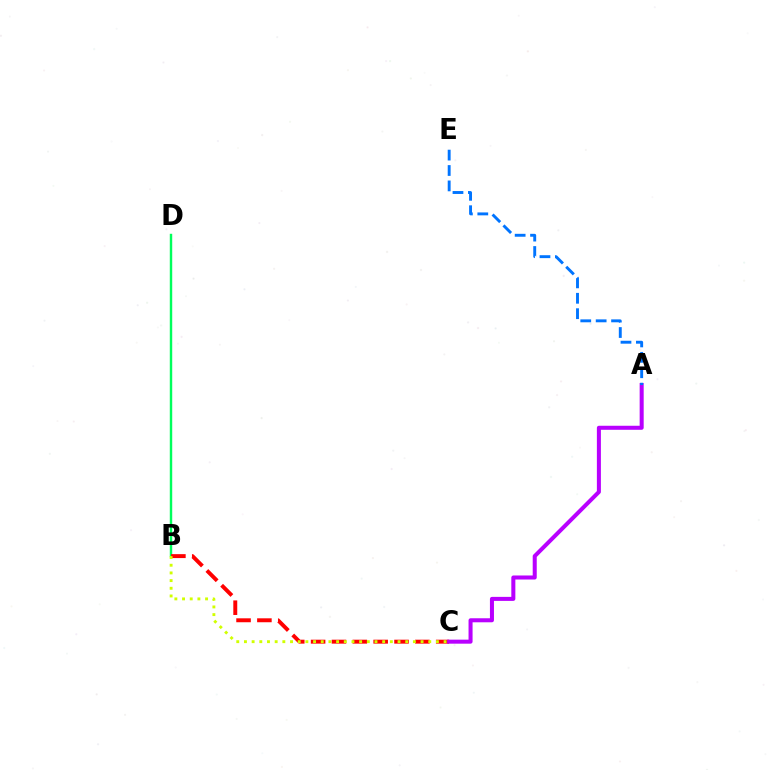{('B', 'D'): [{'color': '#00ff5c', 'line_style': 'solid', 'thickness': 1.75}], ('B', 'C'): [{'color': '#ff0000', 'line_style': 'dashed', 'thickness': 2.83}, {'color': '#d1ff00', 'line_style': 'dotted', 'thickness': 2.09}], ('A', 'C'): [{'color': '#b900ff', 'line_style': 'solid', 'thickness': 2.9}], ('A', 'E'): [{'color': '#0074ff', 'line_style': 'dashed', 'thickness': 2.09}]}